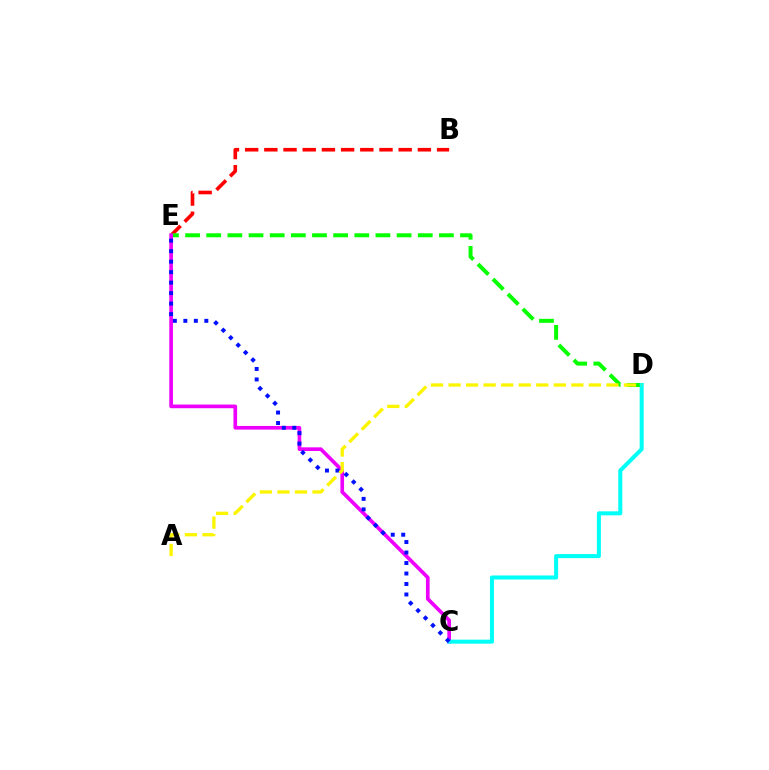{('B', 'E'): [{'color': '#ff0000', 'line_style': 'dashed', 'thickness': 2.61}], ('D', 'E'): [{'color': '#08ff00', 'line_style': 'dashed', 'thickness': 2.87}], ('C', 'E'): [{'color': '#ee00ff', 'line_style': 'solid', 'thickness': 2.64}, {'color': '#0010ff', 'line_style': 'dotted', 'thickness': 2.85}], ('C', 'D'): [{'color': '#00fff6', 'line_style': 'solid', 'thickness': 2.9}], ('A', 'D'): [{'color': '#fcf500', 'line_style': 'dashed', 'thickness': 2.38}]}